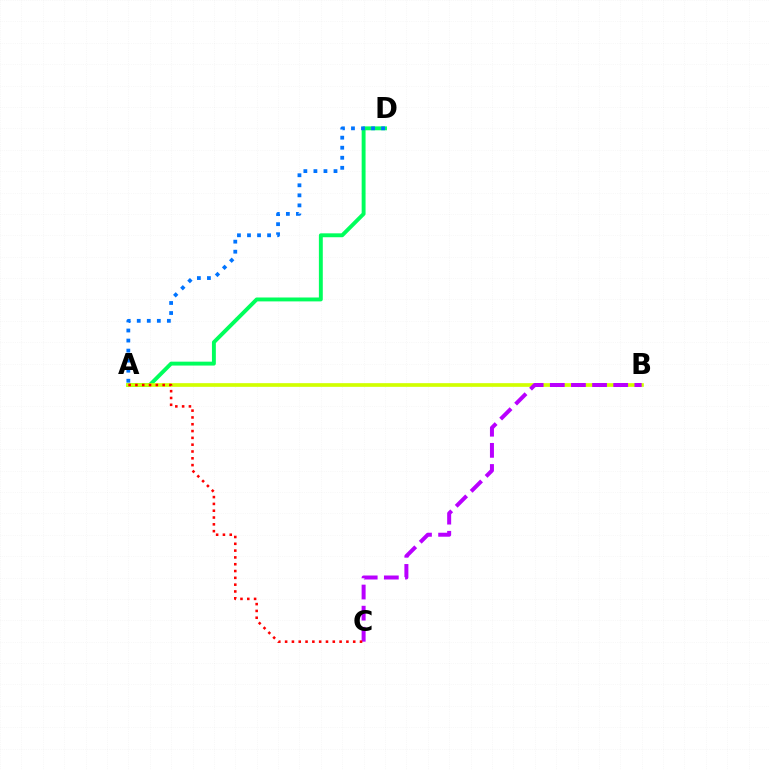{('A', 'D'): [{'color': '#00ff5c', 'line_style': 'solid', 'thickness': 2.81}, {'color': '#0074ff', 'line_style': 'dotted', 'thickness': 2.73}], ('A', 'B'): [{'color': '#d1ff00', 'line_style': 'solid', 'thickness': 2.65}], ('B', 'C'): [{'color': '#b900ff', 'line_style': 'dashed', 'thickness': 2.87}], ('A', 'C'): [{'color': '#ff0000', 'line_style': 'dotted', 'thickness': 1.85}]}